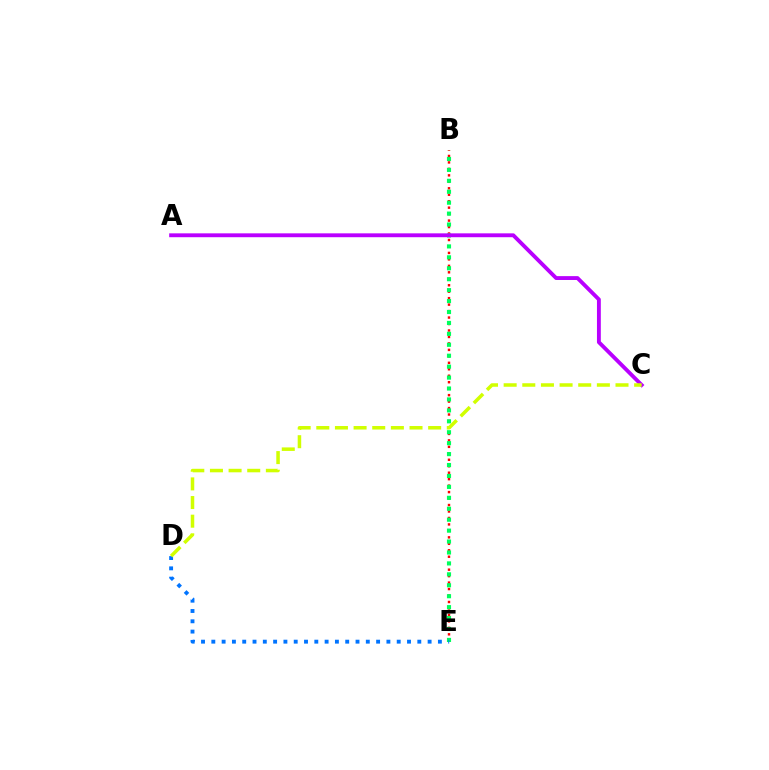{('B', 'E'): [{'color': '#ff0000', 'line_style': 'dotted', 'thickness': 1.76}, {'color': '#00ff5c', 'line_style': 'dotted', 'thickness': 2.97}], ('A', 'C'): [{'color': '#b900ff', 'line_style': 'solid', 'thickness': 2.78}], ('D', 'E'): [{'color': '#0074ff', 'line_style': 'dotted', 'thickness': 2.8}], ('C', 'D'): [{'color': '#d1ff00', 'line_style': 'dashed', 'thickness': 2.53}]}